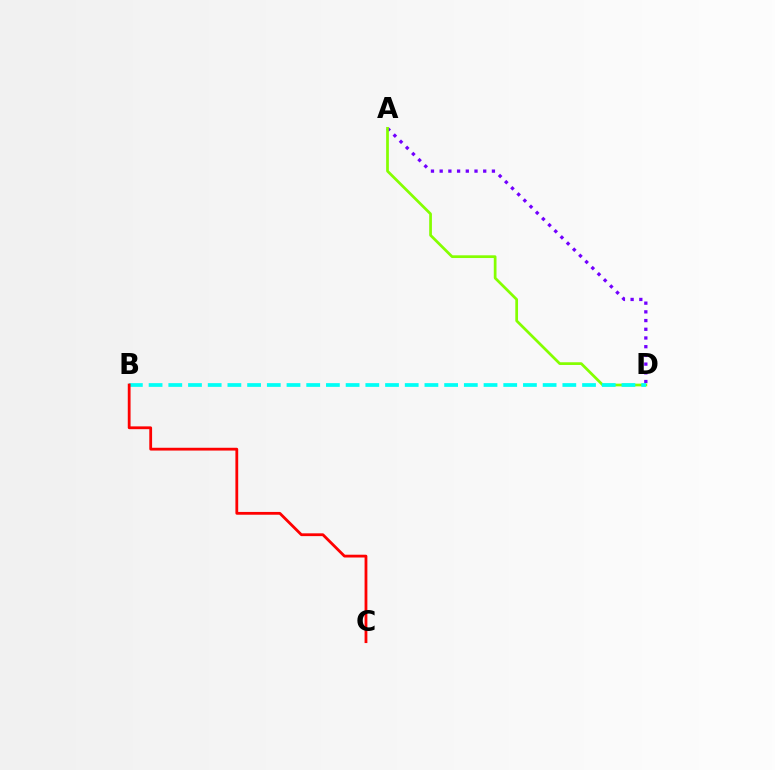{('A', 'D'): [{'color': '#7200ff', 'line_style': 'dotted', 'thickness': 2.37}, {'color': '#84ff00', 'line_style': 'solid', 'thickness': 1.96}], ('B', 'D'): [{'color': '#00fff6', 'line_style': 'dashed', 'thickness': 2.68}], ('B', 'C'): [{'color': '#ff0000', 'line_style': 'solid', 'thickness': 2.01}]}